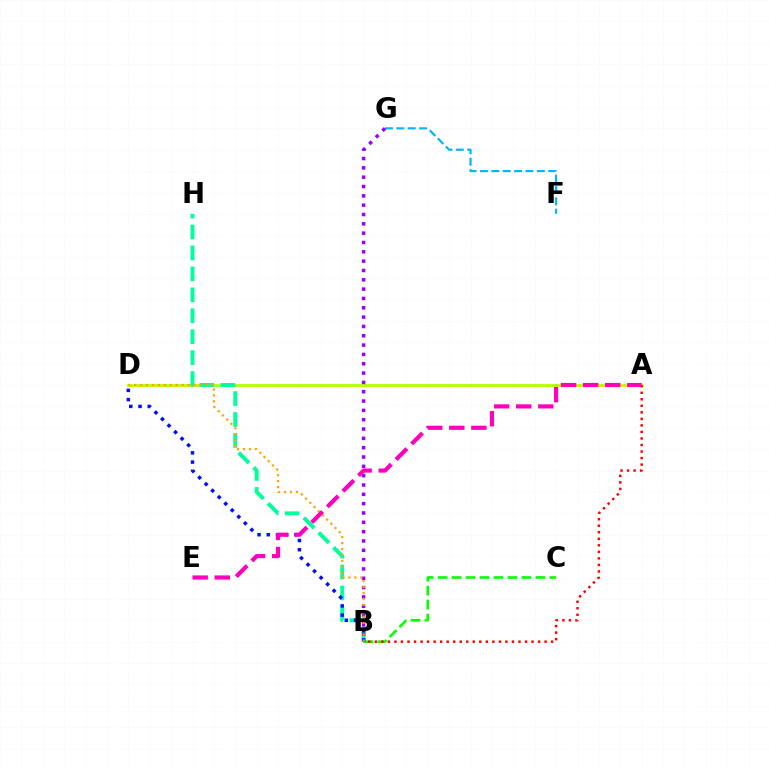{('A', 'D'): [{'color': '#b3ff00', 'line_style': 'solid', 'thickness': 2.02}], ('B', 'C'): [{'color': '#08ff00', 'line_style': 'dashed', 'thickness': 1.9}], ('B', 'H'): [{'color': '#00ff9d', 'line_style': 'dashed', 'thickness': 2.84}], ('F', 'G'): [{'color': '#00b5ff', 'line_style': 'dashed', 'thickness': 1.55}], ('A', 'B'): [{'color': '#ff0000', 'line_style': 'dotted', 'thickness': 1.77}], ('B', 'G'): [{'color': '#9b00ff', 'line_style': 'dotted', 'thickness': 2.53}], ('B', 'D'): [{'color': '#0010ff', 'line_style': 'dotted', 'thickness': 2.51}, {'color': '#ffa500', 'line_style': 'dotted', 'thickness': 1.61}], ('A', 'E'): [{'color': '#ff00bd', 'line_style': 'dashed', 'thickness': 3.0}]}